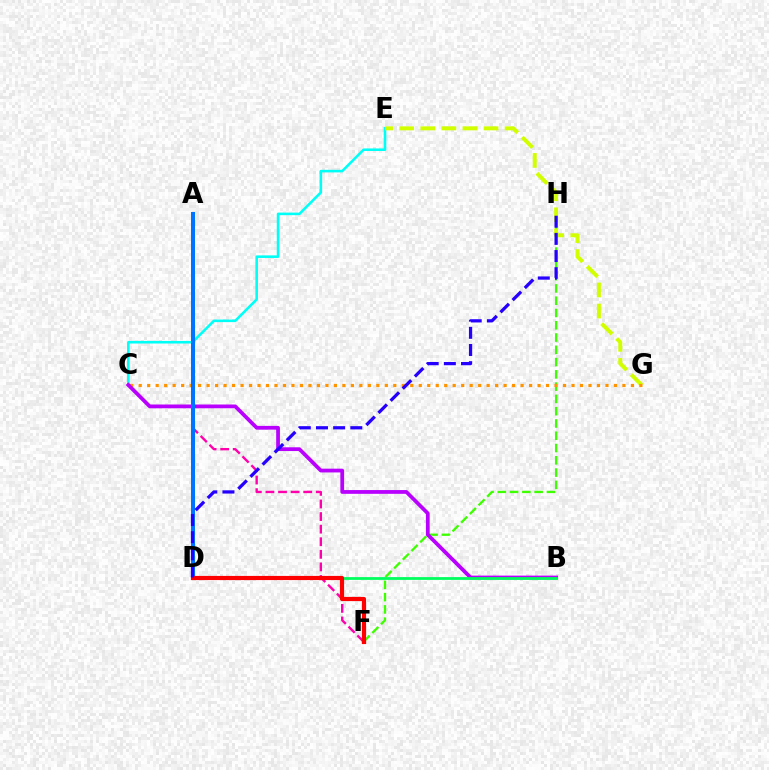{('C', 'E'): [{'color': '#00fff6', 'line_style': 'solid', 'thickness': 1.86}], ('F', 'H'): [{'color': '#3dff00', 'line_style': 'dashed', 'thickness': 1.67}], ('E', 'G'): [{'color': '#d1ff00', 'line_style': 'dashed', 'thickness': 2.86}], ('C', 'G'): [{'color': '#ff9400', 'line_style': 'dotted', 'thickness': 2.31}], ('B', 'C'): [{'color': '#b900ff', 'line_style': 'solid', 'thickness': 2.71}], ('A', 'F'): [{'color': '#ff00ac', 'line_style': 'dashed', 'thickness': 1.71}], ('A', 'D'): [{'color': '#0074ff', 'line_style': 'solid', 'thickness': 2.9}], ('B', 'D'): [{'color': '#00ff5c', 'line_style': 'solid', 'thickness': 2.0}], ('D', 'F'): [{'color': '#ff0000', 'line_style': 'solid', 'thickness': 2.99}], ('D', 'H'): [{'color': '#2500ff', 'line_style': 'dashed', 'thickness': 2.33}]}